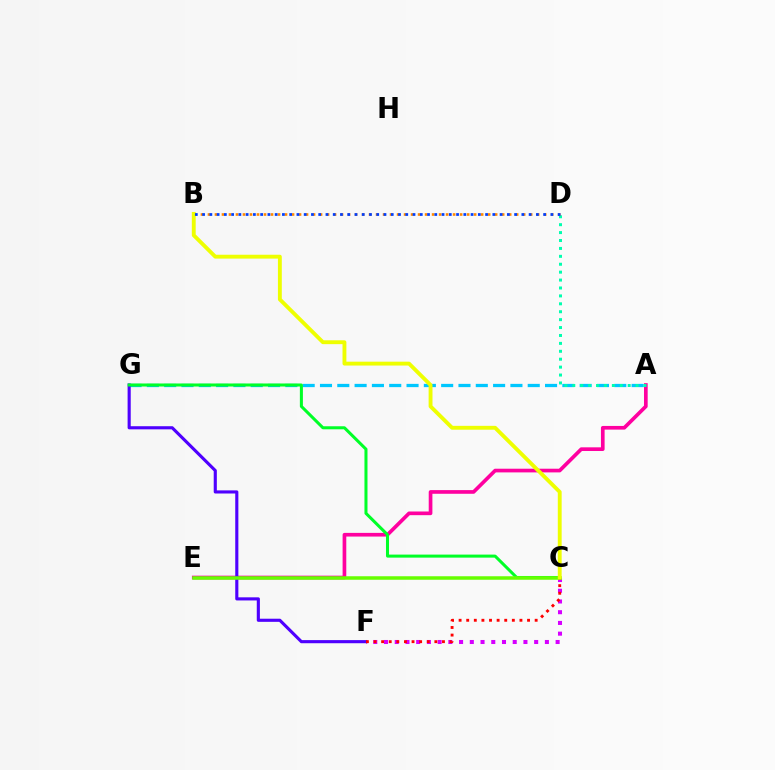{('A', 'G'): [{'color': '#00c7ff', 'line_style': 'dashed', 'thickness': 2.35}], ('C', 'F'): [{'color': '#d600ff', 'line_style': 'dotted', 'thickness': 2.91}, {'color': '#ff0000', 'line_style': 'dotted', 'thickness': 2.07}], ('A', 'E'): [{'color': '#ff00a0', 'line_style': 'solid', 'thickness': 2.65}], ('F', 'G'): [{'color': '#4f00ff', 'line_style': 'solid', 'thickness': 2.25}], ('A', 'D'): [{'color': '#00ffaf', 'line_style': 'dotted', 'thickness': 2.15}], ('C', 'G'): [{'color': '#00ff27', 'line_style': 'solid', 'thickness': 2.18}], ('C', 'E'): [{'color': '#66ff00', 'line_style': 'solid', 'thickness': 2.52}], ('B', 'D'): [{'color': '#ff8800', 'line_style': 'dotted', 'thickness': 1.9}, {'color': '#003fff', 'line_style': 'dotted', 'thickness': 1.97}], ('B', 'C'): [{'color': '#eeff00', 'line_style': 'solid', 'thickness': 2.79}]}